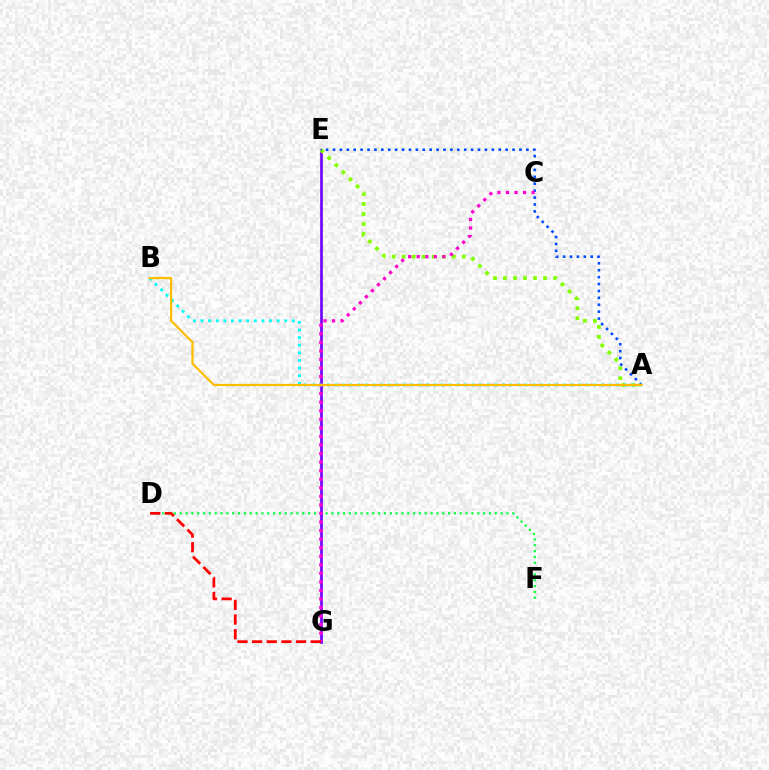{('E', 'G'): [{'color': '#7200ff', 'line_style': 'solid', 'thickness': 1.92}], ('D', 'F'): [{'color': '#00ff39', 'line_style': 'dotted', 'thickness': 1.59}], ('A', 'E'): [{'color': '#84ff00', 'line_style': 'dotted', 'thickness': 2.72}, {'color': '#004bff', 'line_style': 'dotted', 'thickness': 1.88}], ('C', 'G'): [{'color': '#ff00cf', 'line_style': 'dotted', 'thickness': 2.32}], ('A', 'B'): [{'color': '#00fff6', 'line_style': 'dotted', 'thickness': 2.07}, {'color': '#ffbd00', 'line_style': 'solid', 'thickness': 1.59}], ('D', 'G'): [{'color': '#ff0000', 'line_style': 'dashed', 'thickness': 1.99}]}